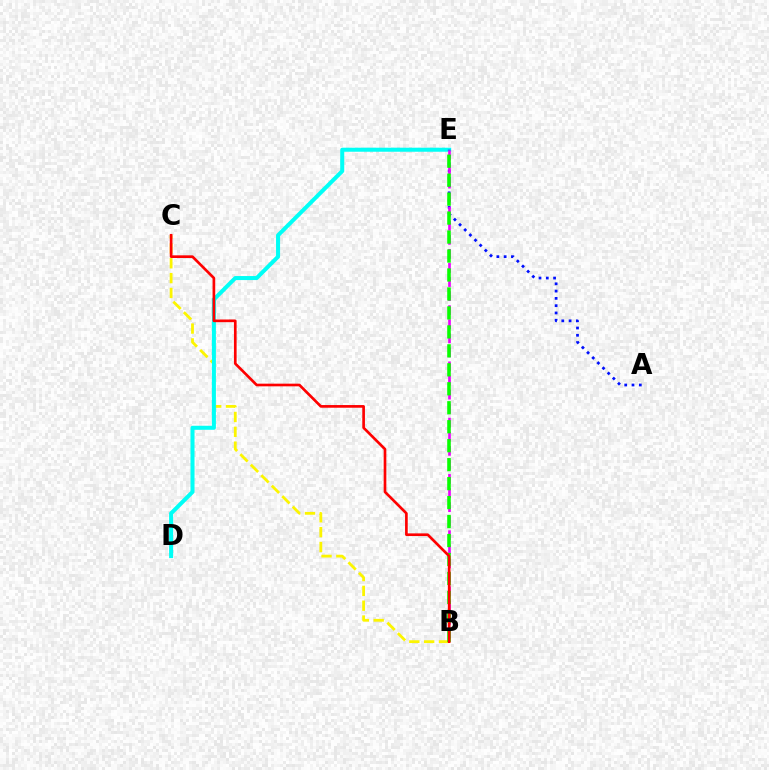{('B', 'C'): [{'color': '#fcf500', 'line_style': 'dashed', 'thickness': 2.01}, {'color': '#ff0000', 'line_style': 'solid', 'thickness': 1.92}], ('D', 'E'): [{'color': '#00fff6', 'line_style': 'solid', 'thickness': 2.9}], ('A', 'E'): [{'color': '#0010ff', 'line_style': 'dotted', 'thickness': 1.98}], ('B', 'E'): [{'color': '#ee00ff', 'line_style': 'dashed', 'thickness': 1.91}, {'color': '#08ff00', 'line_style': 'dashed', 'thickness': 2.58}]}